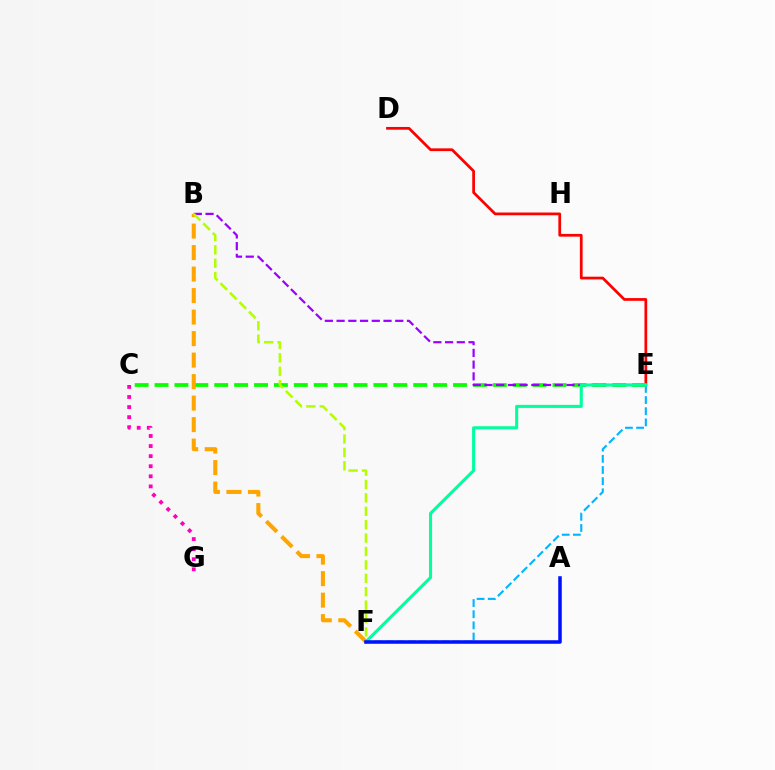{('D', 'E'): [{'color': '#ff0000', 'line_style': 'solid', 'thickness': 1.97}], ('E', 'F'): [{'color': '#00b5ff', 'line_style': 'dashed', 'thickness': 1.52}, {'color': '#00ff9d', 'line_style': 'solid', 'thickness': 2.21}], ('C', 'E'): [{'color': '#08ff00', 'line_style': 'dashed', 'thickness': 2.7}], ('B', 'F'): [{'color': '#ffa500', 'line_style': 'dashed', 'thickness': 2.92}, {'color': '#b3ff00', 'line_style': 'dashed', 'thickness': 1.82}], ('B', 'E'): [{'color': '#9b00ff', 'line_style': 'dashed', 'thickness': 1.59}], ('A', 'F'): [{'color': '#0010ff', 'line_style': 'solid', 'thickness': 2.54}], ('C', 'G'): [{'color': '#ff00bd', 'line_style': 'dotted', 'thickness': 2.74}]}